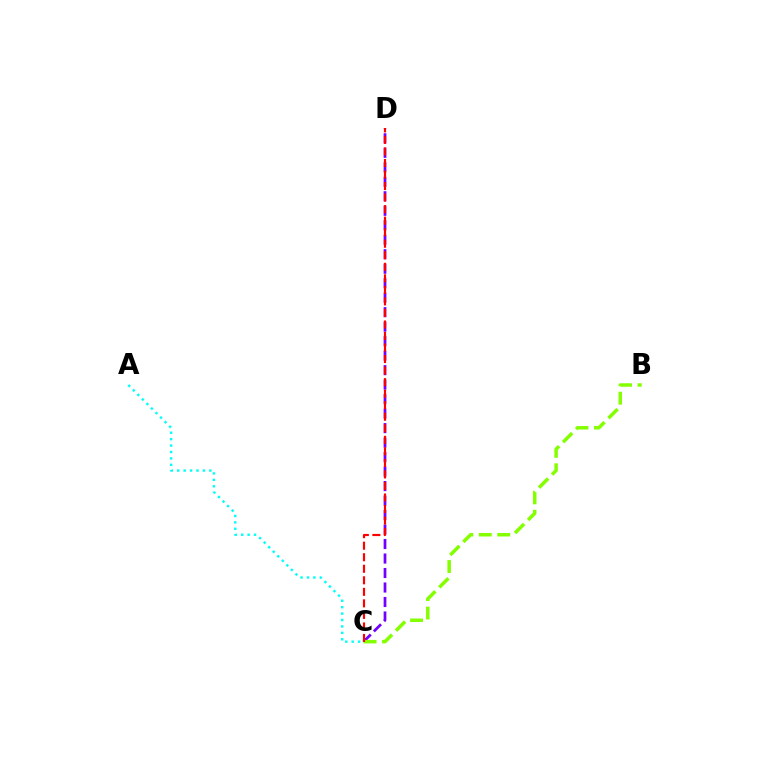{('A', 'C'): [{'color': '#00fff6', 'line_style': 'dotted', 'thickness': 1.75}], ('C', 'D'): [{'color': '#7200ff', 'line_style': 'dashed', 'thickness': 1.97}, {'color': '#ff0000', 'line_style': 'dashed', 'thickness': 1.57}], ('B', 'C'): [{'color': '#84ff00', 'line_style': 'dashed', 'thickness': 2.51}]}